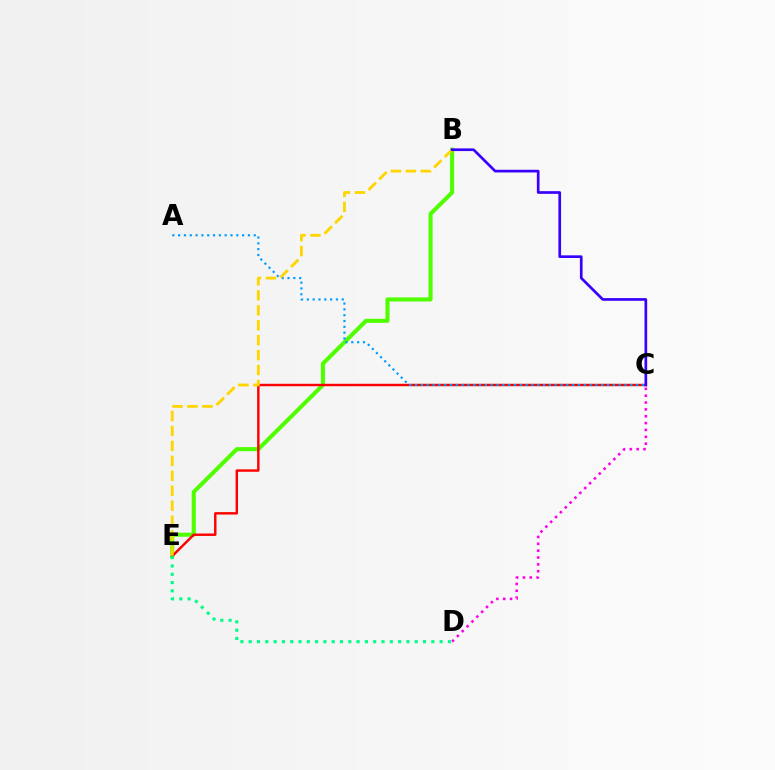{('B', 'E'): [{'color': '#4fff00', 'line_style': 'solid', 'thickness': 2.93}, {'color': '#ffd500', 'line_style': 'dashed', 'thickness': 2.03}], ('C', 'E'): [{'color': '#ff0000', 'line_style': 'solid', 'thickness': 1.75}], ('A', 'C'): [{'color': '#009eff', 'line_style': 'dotted', 'thickness': 1.58}], ('D', 'E'): [{'color': '#00ff86', 'line_style': 'dotted', 'thickness': 2.26}], ('C', 'D'): [{'color': '#ff00ed', 'line_style': 'dotted', 'thickness': 1.86}], ('B', 'C'): [{'color': '#3700ff', 'line_style': 'solid', 'thickness': 1.93}]}